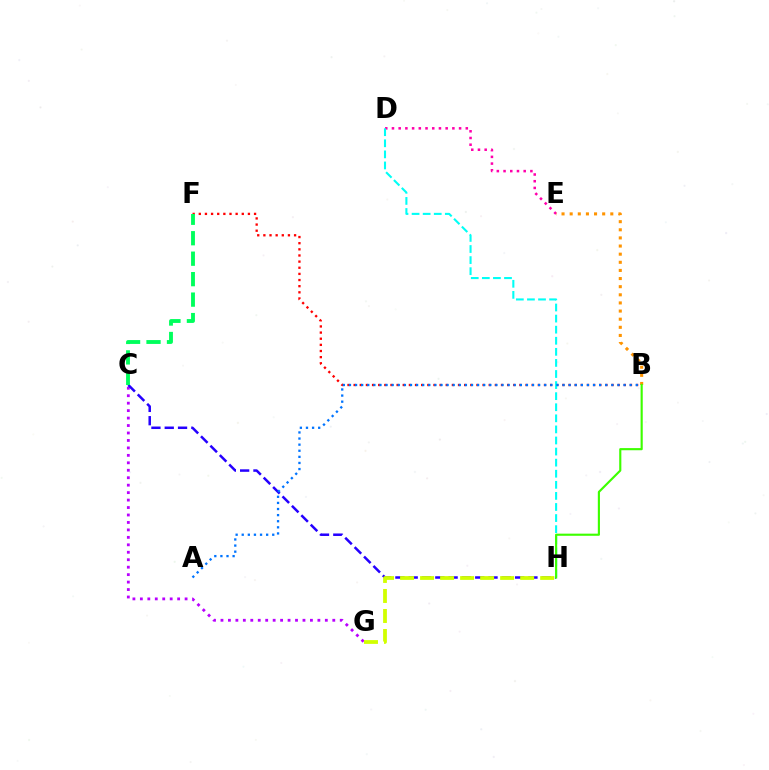{('D', 'E'): [{'color': '#ff00ac', 'line_style': 'dotted', 'thickness': 1.82}], ('C', 'G'): [{'color': '#b900ff', 'line_style': 'dotted', 'thickness': 2.03}], ('B', 'F'): [{'color': '#ff0000', 'line_style': 'dotted', 'thickness': 1.67}], ('D', 'H'): [{'color': '#00fff6', 'line_style': 'dashed', 'thickness': 1.51}], ('C', 'H'): [{'color': '#2500ff', 'line_style': 'dashed', 'thickness': 1.81}], ('B', 'E'): [{'color': '#ff9400', 'line_style': 'dotted', 'thickness': 2.21}], ('C', 'F'): [{'color': '#00ff5c', 'line_style': 'dashed', 'thickness': 2.78}], ('G', 'H'): [{'color': '#d1ff00', 'line_style': 'dashed', 'thickness': 2.72}], ('B', 'H'): [{'color': '#3dff00', 'line_style': 'solid', 'thickness': 1.54}], ('A', 'B'): [{'color': '#0074ff', 'line_style': 'dotted', 'thickness': 1.66}]}